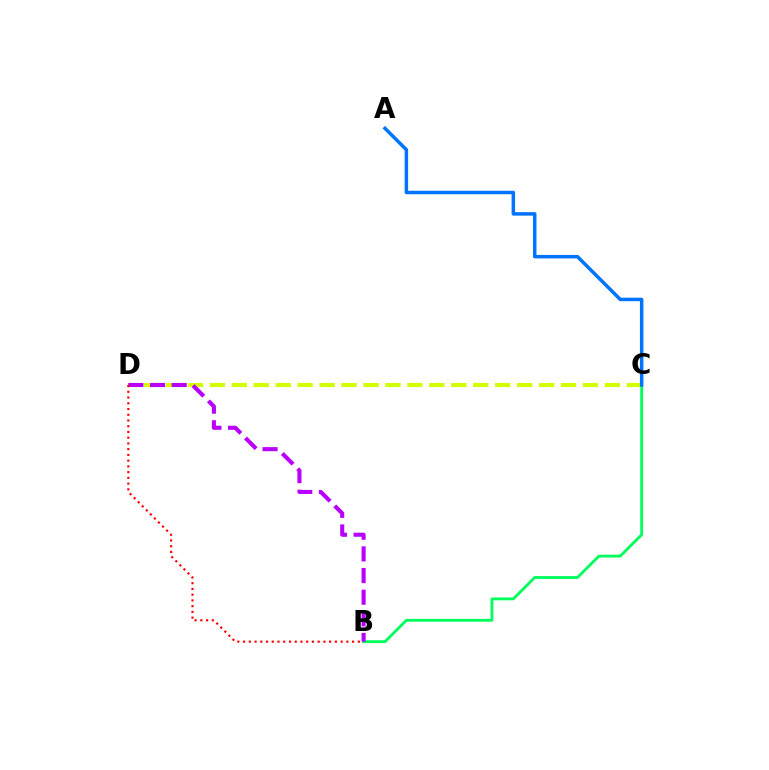{('C', 'D'): [{'color': '#d1ff00', 'line_style': 'dashed', 'thickness': 2.98}], ('B', 'C'): [{'color': '#00ff5c', 'line_style': 'solid', 'thickness': 2.04}], ('A', 'C'): [{'color': '#0074ff', 'line_style': 'solid', 'thickness': 2.51}], ('B', 'D'): [{'color': '#b900ff', 'line_style': 'dashed', 'thickness': 2.94}, {'color': '#ff0000', 'line_style': 'dotted', 'thickness': 1.56}]}